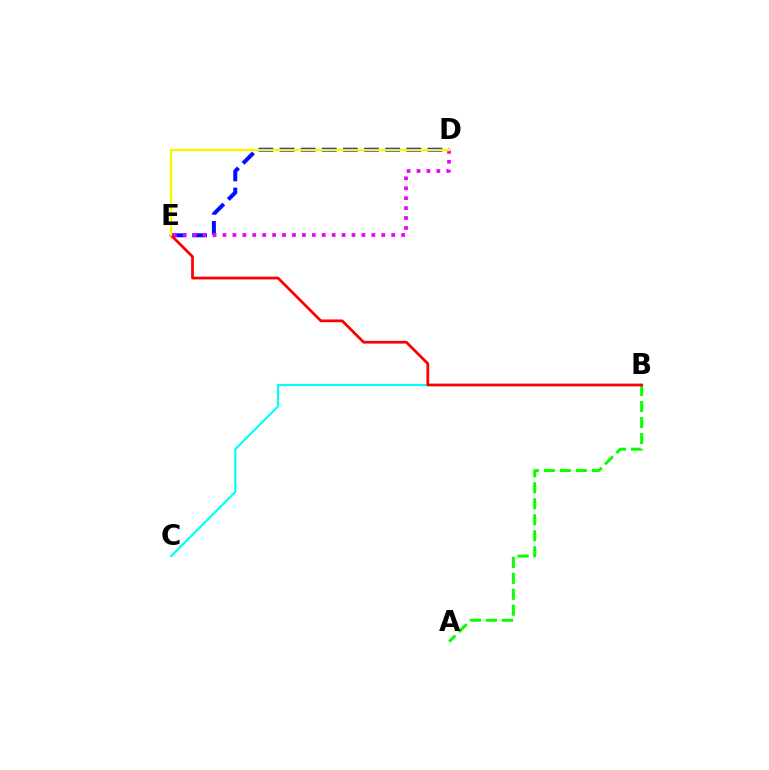{('A', 'B'): [{'color': '#08ff00', 'line_style': 'dashed', 'thickness': 2.17}], ('B', 'C'): [{'color': '#00fff6', 'line_style': 'solid', 'thickness': 1.55}], ('D', 'E'): [{'color': '#0010ff', 'line_style': 'dashed', 'thickness': 2.87}, {'color': '#ee00ff', 'line_style': 'dotted', 'thickness': 2.7}, {'color': '#fcf500', 'line_style': 'solid', 'thickness': 1.73}], ('B', 'E'): [{'color': '#ff0000', 'line_style': 'solid', 'thickness': 1.99}]}